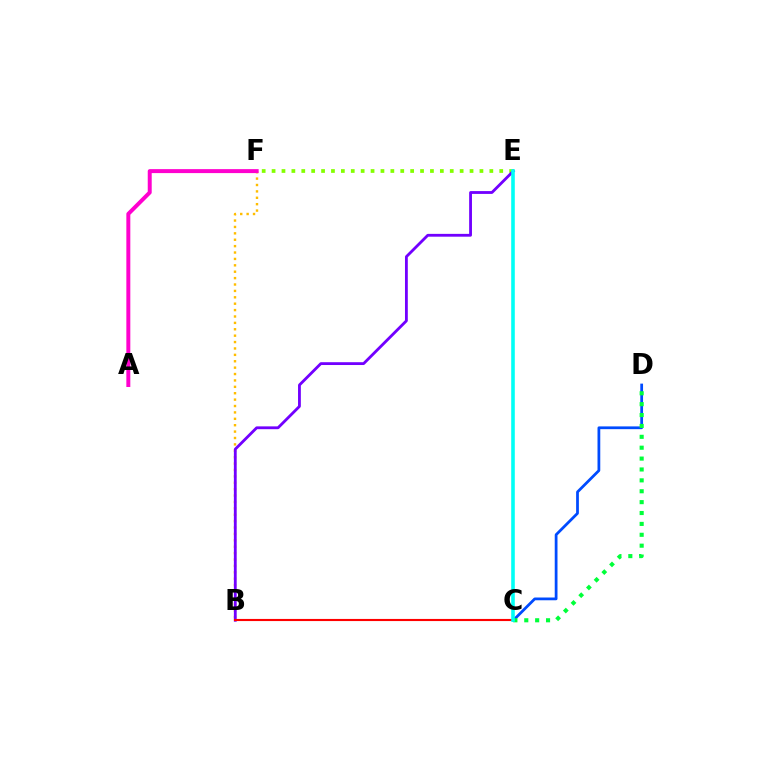{('B', 'F'): [{'color': '#ffbd00', 'line_style': 'dotted', 'thickness': 1.74}], ('E', 'F'): [{'color': '#84ff00', 'line_style': 'dotted', 'thickness': 2.69}], ('C', 'D'): [{'color': '#004bff', 'line_style': 'solid', 'thickness': 1.99}, {'color': '#00ff39', 'line_style': 'dotted', 'thickness': 2.96}], ('B', 'E'): [{'color': '#7200ff', 'line_style': 'solid', 'thickness': 2.03}], ('B', 'C'): [{'color': '#ff0000', 'line_style': 'solid', 'thickness': 1.53}], ('C', 'E'): [{'color': '#00fff6', 'line_style': 'solid', 'thickness': 2.59}], ('A', 'F'): [{'color': '#ff00cf', 'line_style': 'solid', 'thickness': 2.86}]}